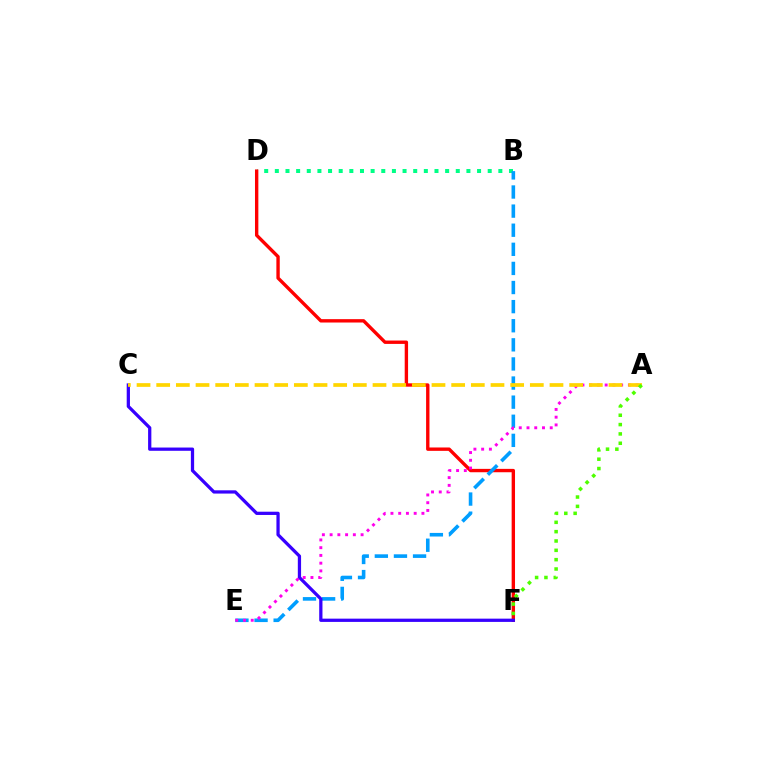{('B', 'D'): [{'color': '#00ff86', 'line_style': 'dotted', 'thickness': 2.89}], ('D', 'F'): [{'color': '#ff0000', 'line_style': 'solid', 'thickness': 2.43}], ('B', 'E'): [{'color': '#009eff', 'line_style': 'dashed', 'thickness': 2.6}], ('C', 'F'): [{'color': '#3700ff', 'line_style': 'solid', 'thickness': 2.34}], ('A', 'E'): [{'color': '#ff00ed', 'line_style': 'dotted', 'thickness': 2.1}], ('A', 'C'): [{'color': '#ffd500', 'line_style': 'dashed', 'thickness': 2.67}], ('A', 'F'): [{'color': '#4fff00', 'line_style': 'dotted', 'thickness': 2.54}]}